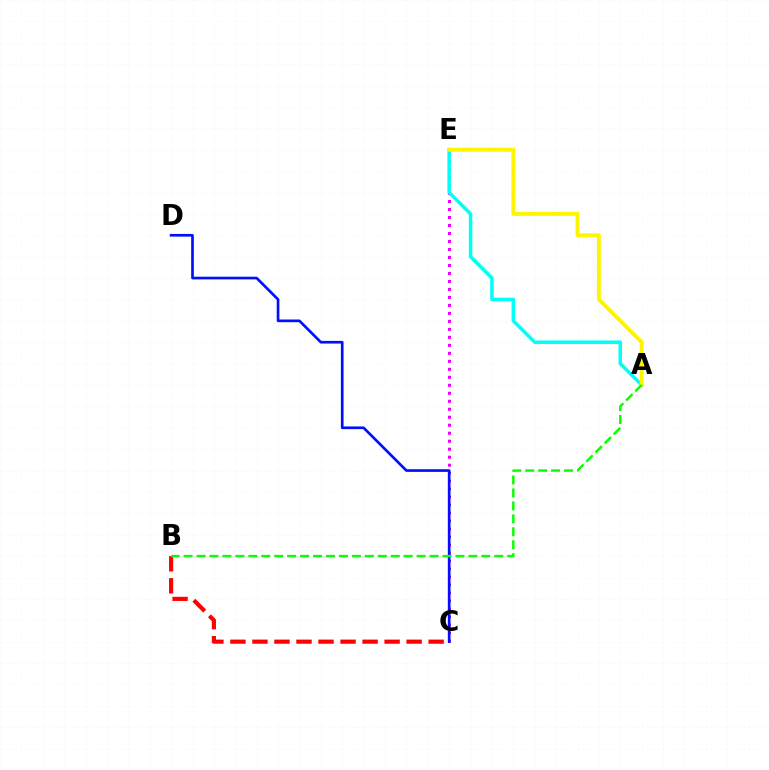{('C', 'E'): [{'color': '#ee00ff', 'line_style': 'dotted', 'thickness': 2.17}], ('B', 'C'): [{'color': '#ff0000', 'line_style': 'dashed', 'thickness': 2.99}], ('C', 'D'): [{'color': '#0010ff', 'line_style': 'solid', 'thickness': 1.93}], ('A', 'E'): [{'color': '#00fff6', 'line_style': 'solid', 'thickness': 2.53}, {'color': '#fcf500', 'line_style': 'solid', 'thickness': 2.8}], ('A', 'B'): [{'color': '#08ff00', 'line_style': 'dashed', 'thickness': 1.76}]}